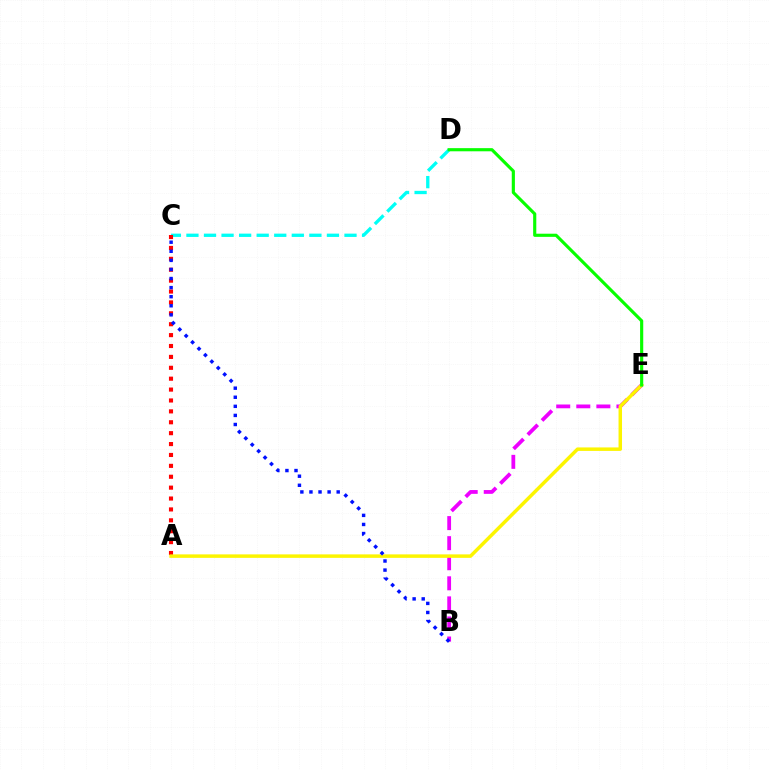{('C', 'D'): [{'color': '#00fff6', 'line_style': 'dashed', 'thickness': 2.39}], ('B', 'E'): [{'color': '#ee00ff', 'line_style': 'dashed', 'thickness': 2.73}], ('A', 'C'): [{'color': '#ff0000', 'line_style': 'dotted', 'thickness': 2.96}], ('A', 'E'): [{'color': '#fcf500', 'line_style': 'solid', 'thickness': 2.5}], ('B', 'C'): [{'color': '#0010ff', 'line_style': 'dotted', 'thickness': 2.47}], ('D', 'E'): [{'color': '#08ff00', 'line_style': 'solid', 'thickness': 2.26}]}